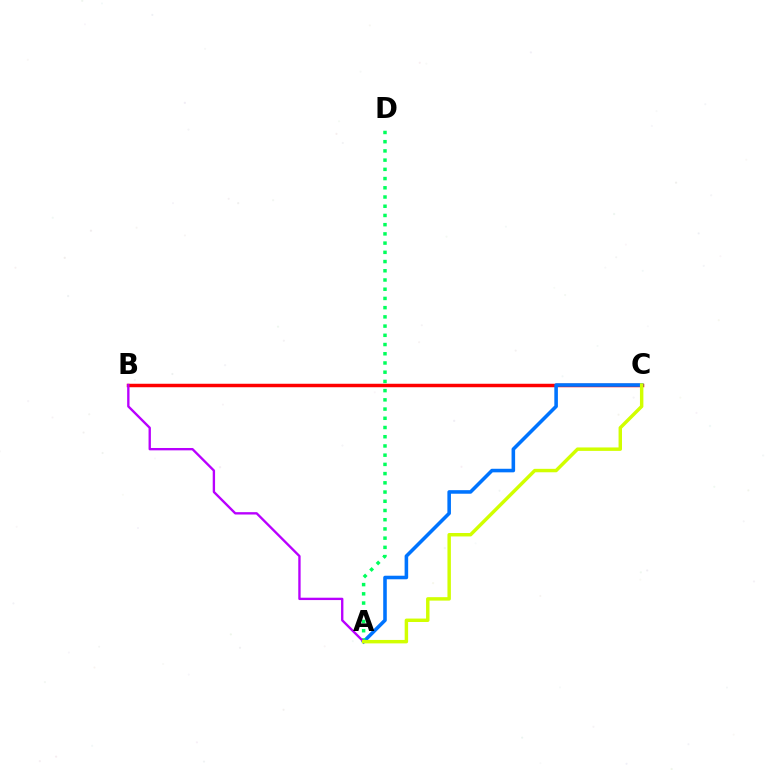{('B', 'C'): [{'color': '#ff0000', 'line_style': 'solid', 'thickness': 2.5}], ('A', 'C'): [{'color': '#0074ff', 'line_style': 'solid', 'thickness': 2.57}, {'color': '#d1ff00', 'line_style': 'solid', 'thickness': 2.48}], ('A', 'D'): [{'color': '#00ff5c', 'line_style': 'dotted', 'thickness': 2.51}], ('A', 'B'): [{'color': '#b900ff', 'line_style': 'solid', 'thickness': 1.69}]}